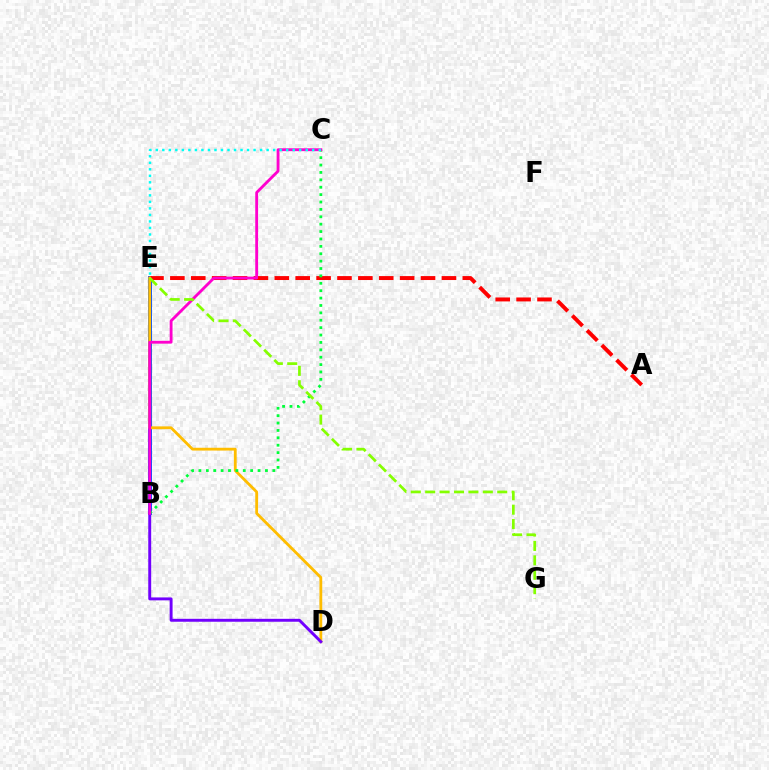{('B', 'E'): [{'color': '#004bff', 'line_style': 'solid', 'thickness': 2.82}], ('A', 'E'): [{'color': '#ff0000', 'line_style': 'dashed', 'thickness': 2.84}], ('D', 'E'): [{'color': '#ffbd00', 'line_style': 'solid', 'thickness': 2.02}], ('B', 'C'): [{'color': '#00ff39', 'line_style': 'dotted', 'thickness': 2.01}, {'color': '#ff00cf', 'line_style': 'solid', 'thickness': 2.05}], ('B', 'D'): [{'color': '#7200ff', 'line_style': 'solid', 'thickness': 2.11}], ('C', 'E'): [{'color': '#00fff6', 'line_style': 'dotted', 'thickness': 1.77}], ('E', 'G'): [{'color': '#84ff00', 'line_style': 'dashed', 'thickness': 1.96}]}